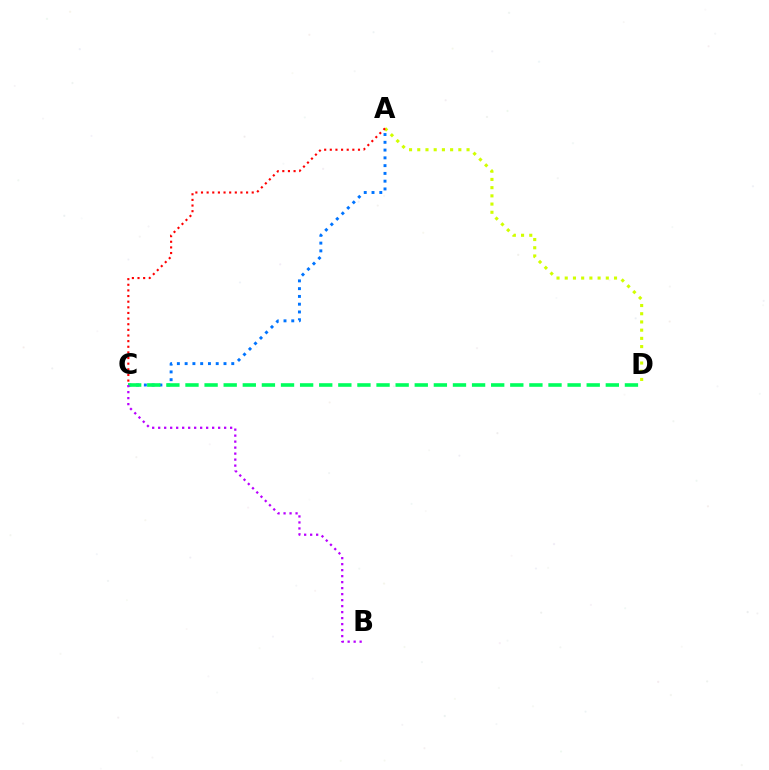{('A', 'C'): [{'color': '#0074ff', 'line_style': 'dotted', 'thickness': 2.11}, {'color': '#ff0000', 'line_style': 'dotted', 'thickness': 1.53}], ('A', 'D'): [{'color': '#d1ff00', 'line_style': 'dotted', 'thickness': 2.23}], ('C', 'D'): [{'color': '#00ff5c', 'line_style': 'dashed', 'thickness': 2.6}], ('B', 'C'): [{'color': '#b900ff', 'line_style': 'dotted', 'thickness': 1.63}]}